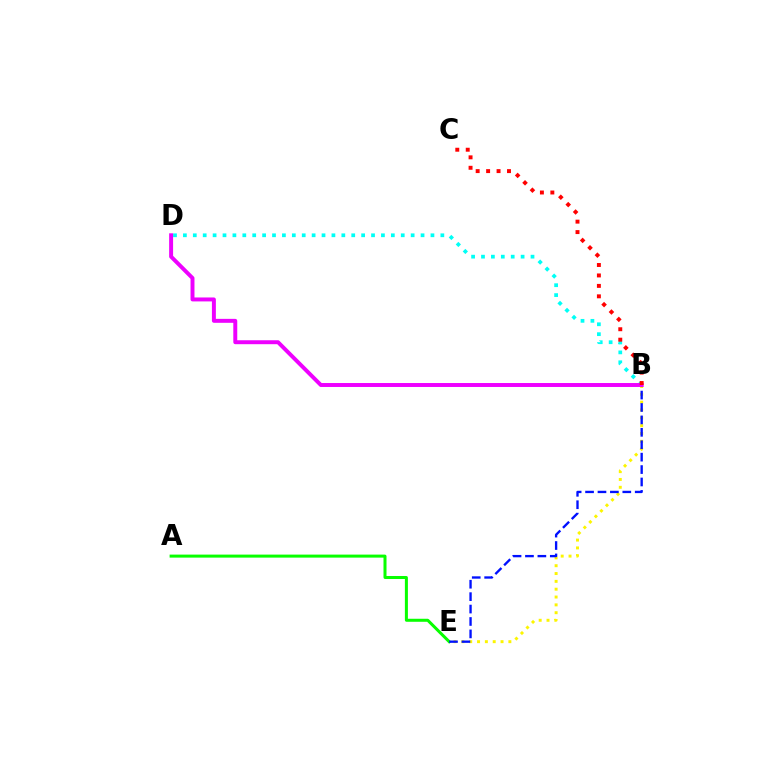{('B', 'D'): [{'color': '#00fff6', 'line_style': 'dotted', 'thickness': 2.69}, {'color': '#ee00ff', 'line_style': 'solid', 'thickness': 2.84}], ('B', 'E'): [{'color': '#fcf500', 'line_style': 'dotted', 'thickness': 2.13}, {'color': '#0010ff', 'line_style': 'dashed', 'thickness': 1.69}], ('A', 'E'): [{'color': '#08ff00', 'line_style': 'solid', 'thickness': 2.17}], ('B', 'C'): [{'color': '#ff0000', 'line_style': 'dotted', 'thickness': 2.84}]}